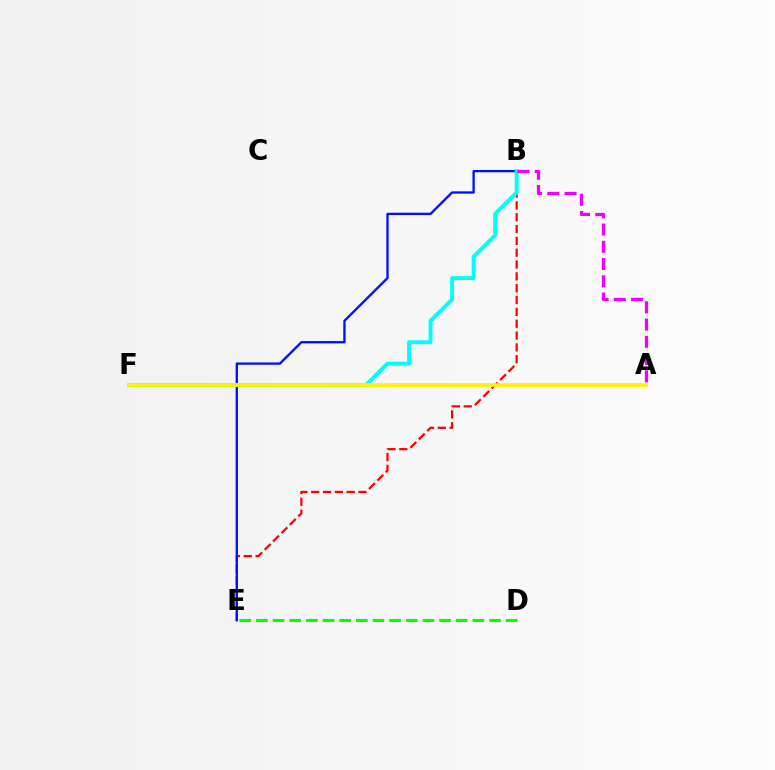{('B', 'E'): [{'color': '#ff0000', 'line_style': 'dashed', 'thickness': 1.61}, {'color': '#0010ff', 'line_style': 'solid', 'thickness': 1.68}], ('B', 'F'): [{'color': '#00fff6', 'line_style': 'solid', 'thickness': 2.79}], ('A', 'B'): [{'color': '#ee00ff', 'line_style': 'dashed', 'thickness': 2.34}], ('A', 'F'): [{'color': '#fcf500', 'line_style': 'solid', 'thickness': 2.66}], ('D', 'E'): [{'color': '#08ff00', 'line_style': 'dashed', 'thickness': 2.26}]}